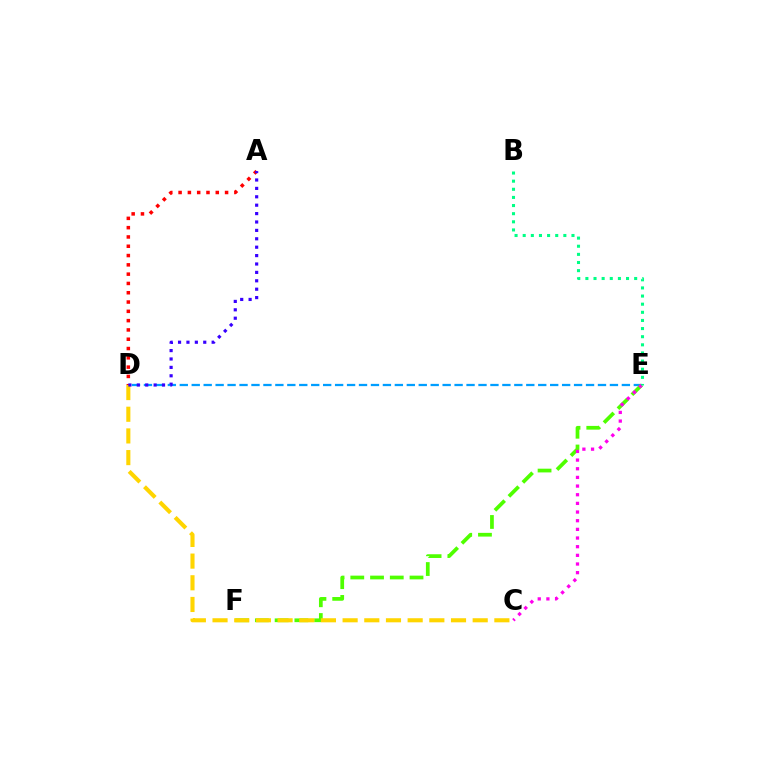{('A', 'D'): [{'color': '#ff0000', 'line_style': 'dotted', 'thickness': 2.53}, {'color': '#3700ff', 'line_style': 'dotted', 'thickness': 2.28}], ('D', 'E'): [{'color': '#009eff', 'line_style': 'dashed', 'thickness': 1.62}], ('E', 'F'): [{'color': '#4fff00', 'line_style': 'dashed', 'thickness': 2.68}], ('C', 'E'): [{'color': '#ff00ed', 'line_style': 'dotted', 'thickness': 2.35}], ('C', 'D'): [{'color': '#ffd500', 'line_style': 'dashed', 'thickness': 2.95}], ('B', 'E'): [{'color': '#00ff86', 'line_style': 'dotted', 'thickness': 2.21}]}